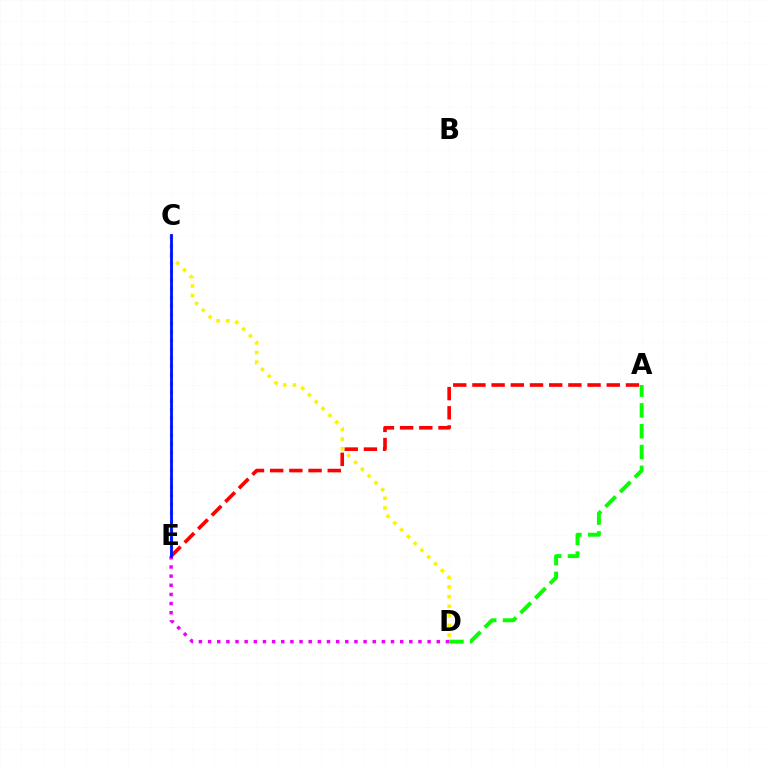{('C', 'E'): [{'color': '#00fff6', 'line_style': 'dotted', 'thickness': 2.34}, {'color': '#0010ff', 'line_style': 'solid', 'thickness': 2.04}], ('A', 'D'): [{'color': '#08ff00', 'line_style': 'dashed', 'thickness': 2.83}], ('A', 'E'): [{'color': '#ff0000', 'line_style': 'dashed', 'thickness': 2.61}], ('D', 'E'): [{'color': '#ee00ff', 'line_style': 'dotted', 'thickness': 2.49}], ('C', 'D'): [{'color': '#fcf500', 'line_style': 'dotted', 'thickness': 2.61}]}